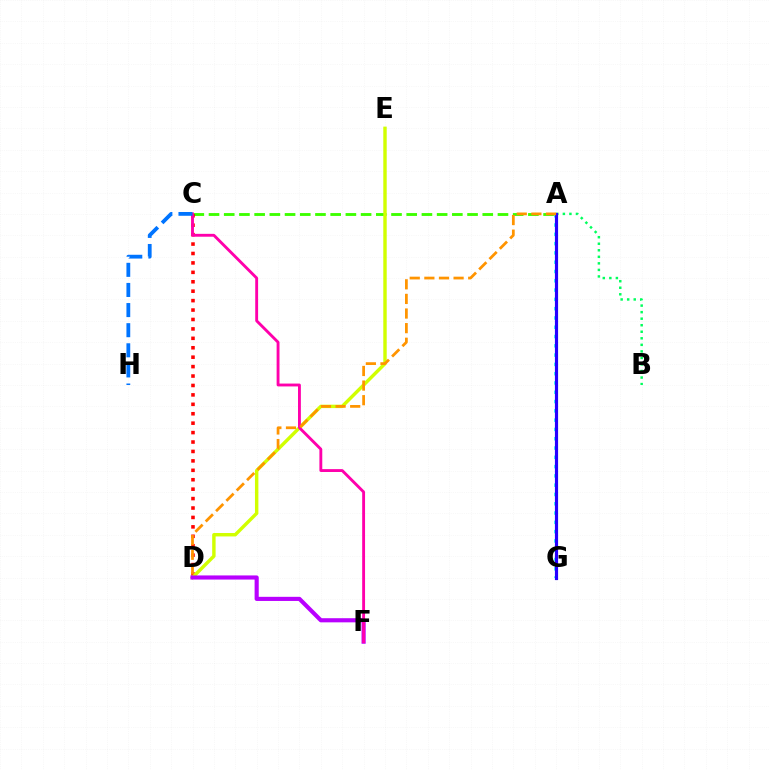{('A', 'B'): [{'color': '#00ff5c', 'line_style': 'dotted', 'thickness': 1.78}], ('A', 'C'): [{'color': '#3dff00', 'line_style': 'dashed', 'thickness': 2.07}], ('C', 'D'): [{'color': '#ff0000', 'line_style': 'dotted', 'thickness': 2.56}], ('A', 'G'): [{'color': '#00fff6', 'line_style': 'dotted', 'thickness': 2.52}, {'color': '#2500ff', 'line_style': 'solid', 'thickness': 2.28}], ('D', 'E'): [{'color': '#d1ff00', 'line_style': 'solid', 'thickness': 2.46}], ('D', 'F'): [{'color': '#b900ff', 'line_style': 'solid', 'thickness': 2.98}], ('C', 'F'): [{'color': '#ff00ac', 'line_style': 'solid', 'thickness': 2.07}], ('C', 'H'): [{'color': '#0074ff', 'line_style': 'dashed', 'thickness': 2.73}], ('A', 'D'): [{'color': '#ff9400', 'line_style': 'dashed', 'thickness': 1.99}]}